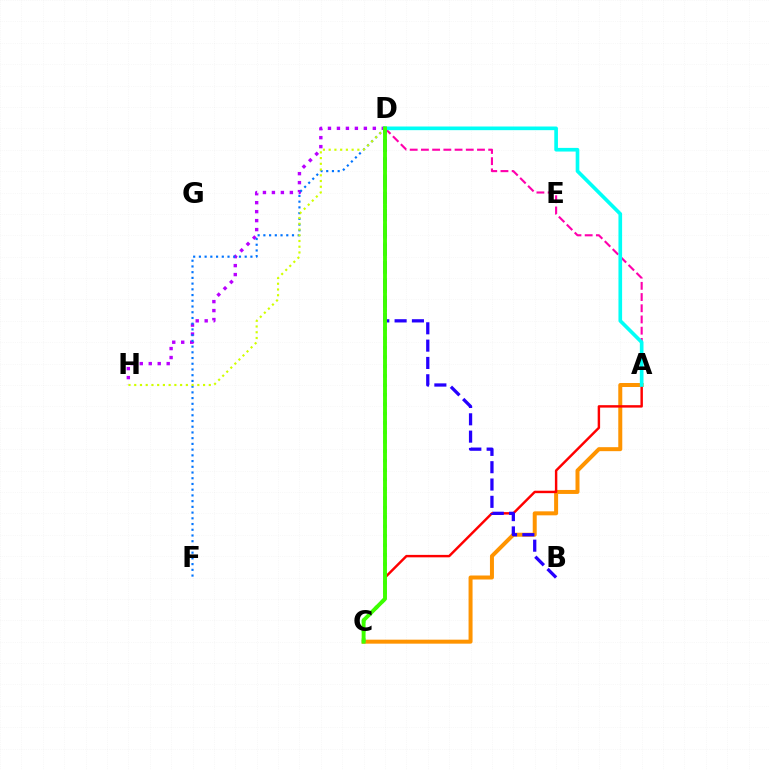{('D', 'H'): [{'color': '#b900ff', 'line_style': 'dotted', 'thickness': 2.44}, {'color': '#d1ff00', 'line_style': 'dotted', 'thickness': 1.56}], ('A', 'C'): [{'color': '#ff9400', 'line_style': 'solid', 'thickness': 2.87}, {'color': '#ff0000', 'line_style': 'solid', 'thickness': 1.76}], ('A', 'D'): [{'color': '#ff00ac', 'line_style': 'dashed', 'thickness': 1.52}, {'color': '#00fff6', 'line_style': 'solid', 'thickness': 2.63}], ('C', 'D'): [{'color': '#00ff5c', 'line_style': 'dotted', 'thickness': 2.56}, {'color': '#3dff00', 'line_style': 'solid', 'thickness': 2.79}], ('B', 'D'): [{'color': '#2500ff', 'line_style': 'dashed', 'thickness': 2.35}], ('D', 'F'): [{'color': '#0074ff', 'line_style': 'dotted', 'thickness': 1.56}]}